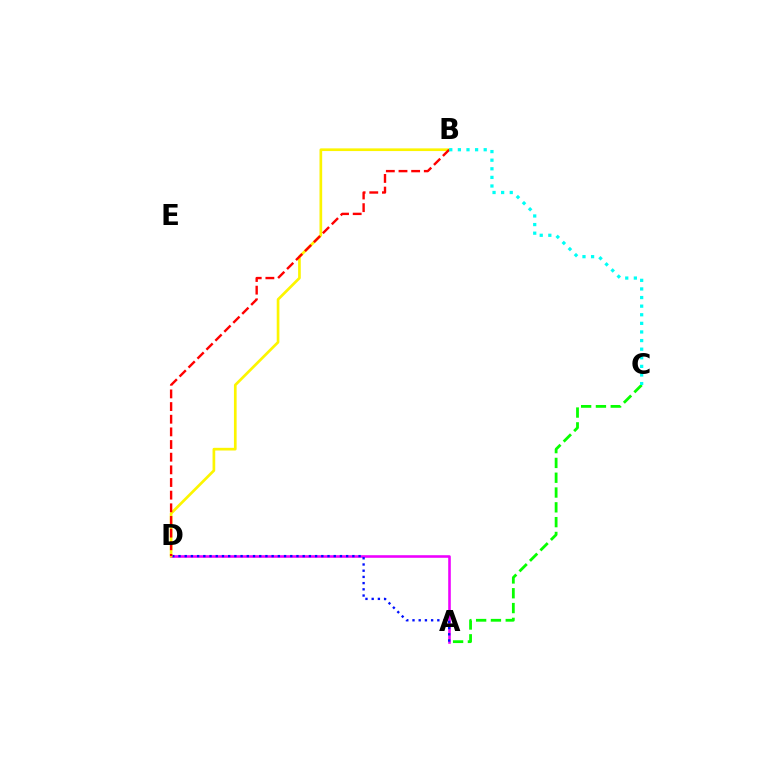{('A', 'D'): [{'color': '#ee00ff', 'line_style': 'solid', 'thickness': 1.86}, {'color': '#0010ff', 'line_style': 'dotted', 'thickness': 1.69}], ('A', 'C'): [{'color': '#08ff00', 'line_style': 'dashed', 'thickness': 2.01}], ('B', 'D'): [{'color': '#fcf500', 'line_style': 'solid', 'thickness': 1.93}, {'color': '#ff0000', 'line_style': 'dashed', 'thickness': 1.72}], ('B', 'C'): [{'color': '#00fff6', 'line_style': 'dotted', 'thickness': 2.34}]}